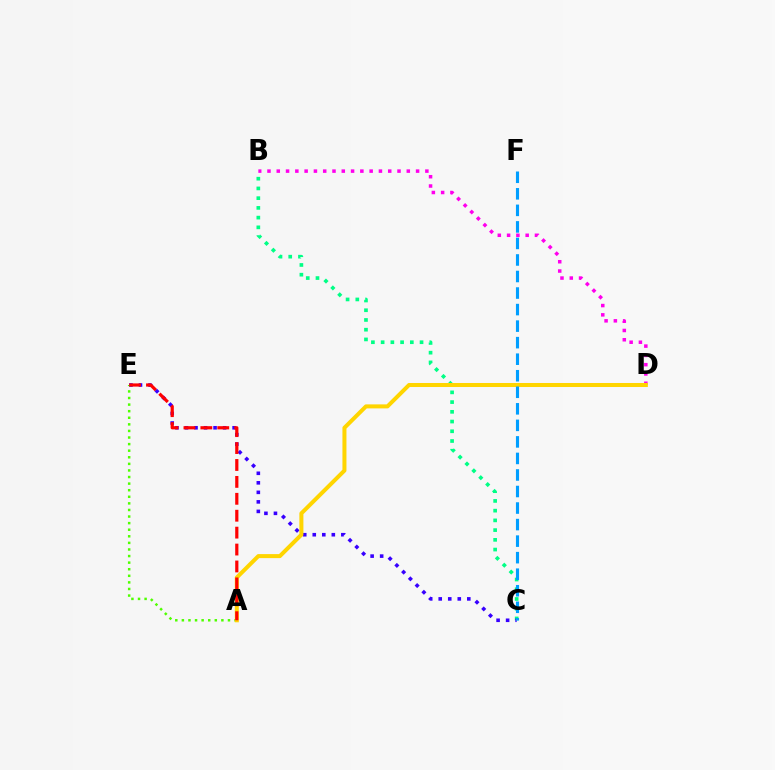{('B', 'D'): [{'color': '#ff00ed', 'line_style': 'dotted', 'thickness': 2.52}], ('B', 'C'): [{'color': '#00ff86', 'line_style': 'dotted', 'thickness': 2.64}], ('C', 'E'): [{'color': '#3700ff', 'line_style': 'dotted', 'thickness': 2.59}], ('A', 'E'): [{'color': '#4fff00', 'line_style': 'dotted', 'thickness': 1.79}, {'color': '#ff0000', 'line_style': 'dashed', 'thickness': 2.3}], ('A', 'D'): [{'color': '#ffd500', 'line_style': 'solid', 'thickness': 2.89}], ('C', 'F'): [{'color': '#009eff', 'line_style': 'dashed', 'thickness': 2.25}]}